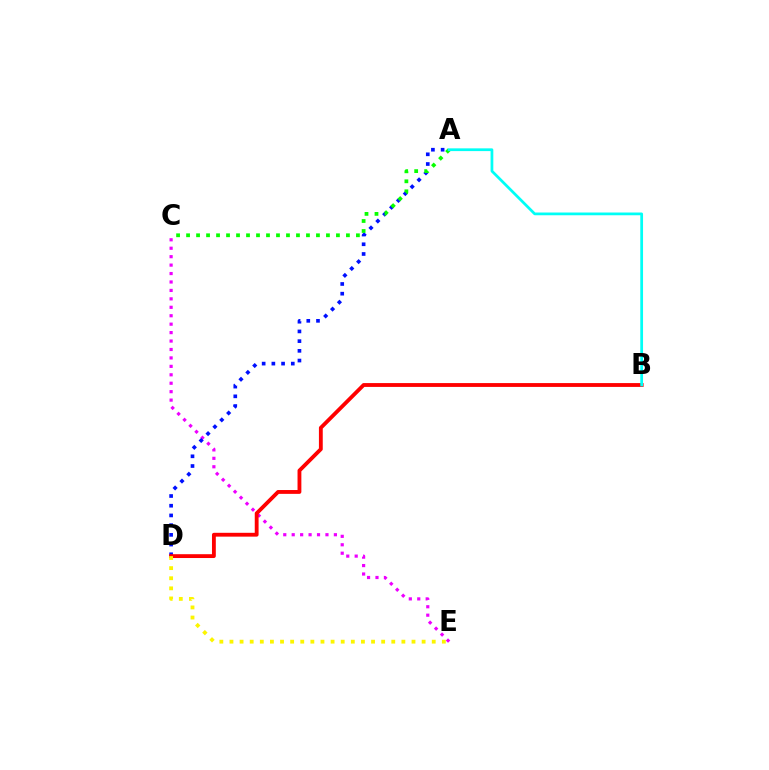{('C', 'E'): [{'color': '#ee00ff', 'line_style': 'dotted', 'thickness': 2.29}], ('A', 'D'): [{'color': '#0010ff', 'line_style': 'dotted', 'thickness': 2.64}], ('B', 'D'): [{'color': '#ff0000', 'line_style': 'solid', 'thickness': 2.76}], ('A', 'C'): [{'color': '#08ff00', 'line_style': 'dotted', 'thickness': 2.71}], ('A', 'B'): [{'color': '#00fff6', 'line_style': 'solid', 'thickness': 1.98}], ('D', 'E'): [{'color': '#fcf500', 'line_style': 'dotted', 'thickness': 2.75}]}